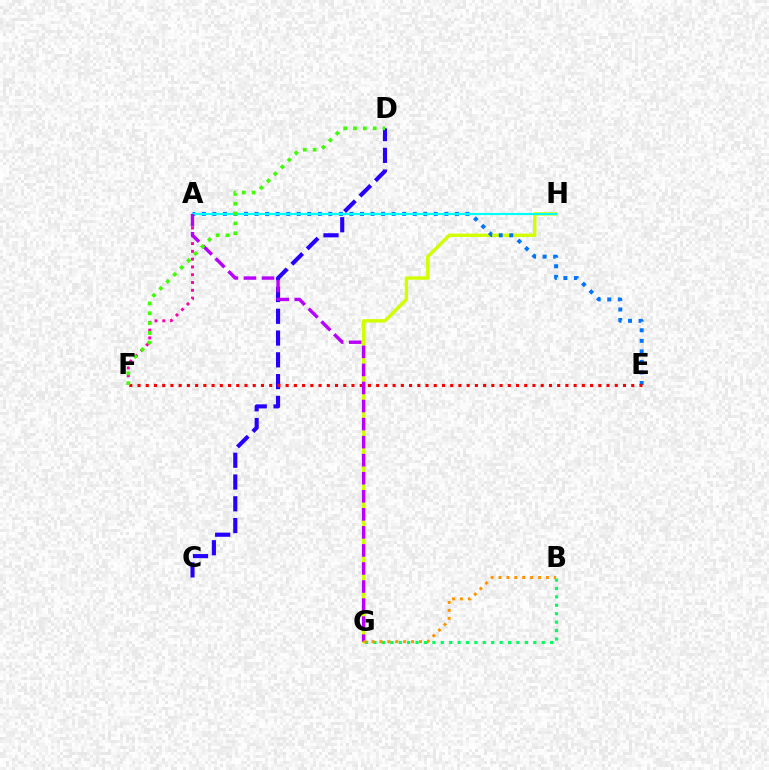{('A', 'F'): [{'color': '#ff00ac', 'line_style': 'dotted', 'thickness': 2.12}], ('G', 'H'): [{'color': '#d1ff00', 'line_style': 'solid', 'thickness': 2.45}], ('A', 'E'): [{'color': '#0074ff', 'line_style': 'dotted', 'thickness': 2.86}], ('A', 'H'): [{'color': '#00fff6', 'line_style': 'solid', 'thickness': 1.56}], ('C', 'D'): [{'color': '#2500ff', 'line_style': 'dashed', 'thickness': 2.96}], ('B', 'G'): [{'color': '#00ff5c', 'line_style': 'dotted', 'thickness': 2.29}, {'color': '#ff9400', 'line_style': 'dotted', 'thickness': 2.15}], ('E', 'F'): [{'color': '#ff0000', 'line_style': 'dotted', 'thickness': 2.24}], ('A', 'G'): [{'color': '#b900ff', 'line_style': 'dashed', 'thickness': 2.45}], ('D', 'F'): [{'color': '#3dff00', 'line_style': 'dotted', 'thickness': 2.67}]}